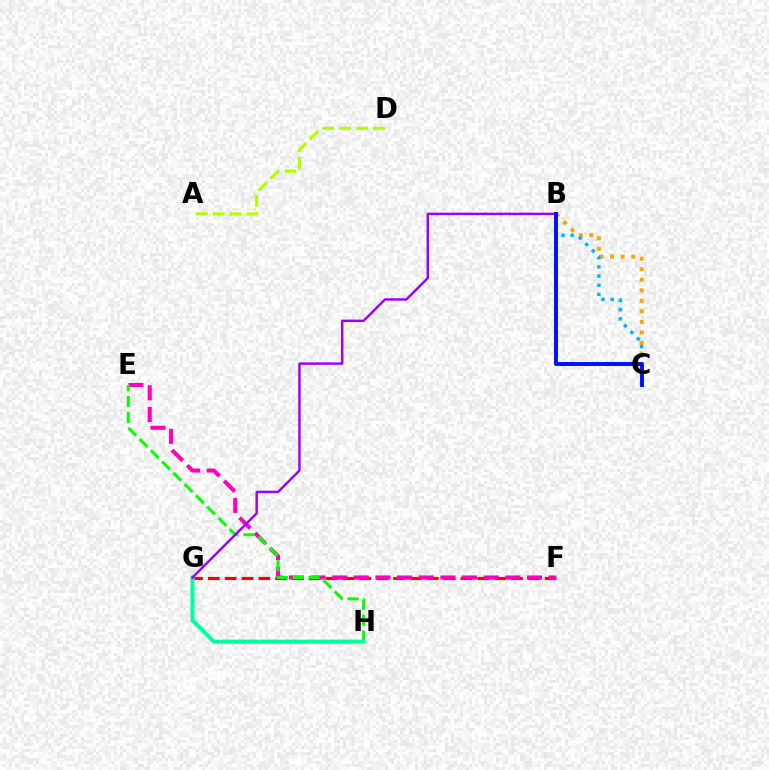{('A', 'D'): [{'color': '#b3ff00', 'line_style': 'dashed', 'thickness': 2.31}], ('F', 'G'): [{'color': '#ff0000', 'line_style': 'dashed', 'thickness': 2.29}], ('E', 'F'): [{'color': '#ff00bd', 'line_style': 'dashed', 'thickness': 2.94}], ('E', 'H'): [{'color': '#08ff00', 'line_style': 'dashed', 'thickness': 2.16}], ('G', 'H'): [{'color': '#00ff9d', 'line_style': 'solid', 'thickness': 2.91}], ('B', 'G'): [{'color': '#9b00ff', 'line_style': 'solid', 'thickness': 1.75}], ('B', 'C'): [{'color': '#ffa500', 'line_style': 'dotted', 'thickness': 2.86}, {'color': '#00b5ff', 'line_style': 'dotted', 'thickness': 2.49}, {'color': '#0010ff', 'line_style': 'solid', 'thickness': 2.83}]}